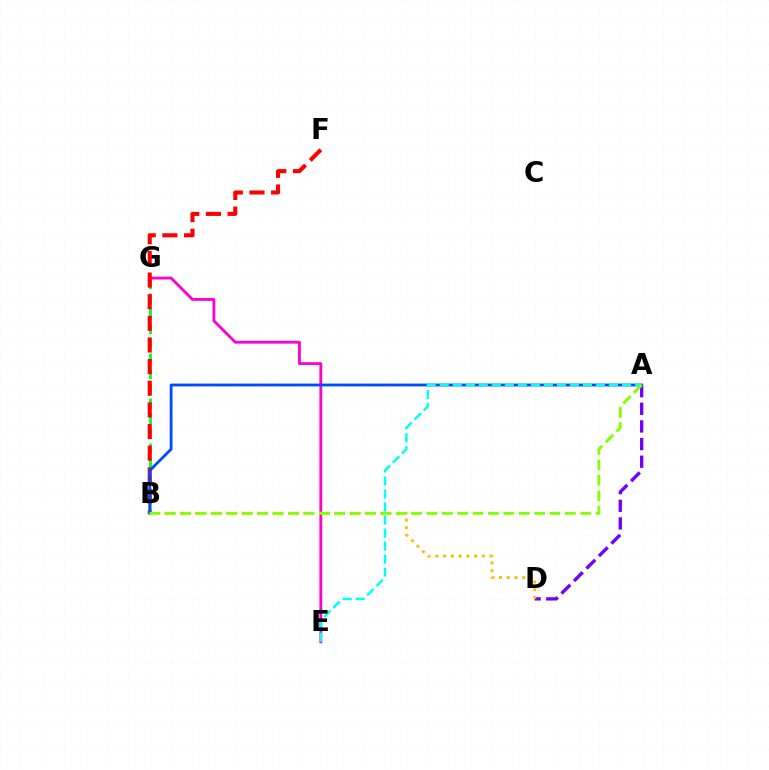{('B', 'G'): [{'color': '#00ff39', 'line_style': 'dashed', 'thickness': 2.04}], ('E', 'G'): [{'color': '#ff00cf', 'line_style': 'solid', 'thickness': 2.04}], ('A', 'D'): [{'color': '#7200ff', 'line_style': 'dashed', 'thickness': 2.4}], ('B', 'F'): [{'color': '#ff0000', 'line_style': 'dashed', 'thickness': 2.94}], ('A', 'B'): [{'color': '#004bff', 'line_style': 'solid', 'thickness': 2.03}, {'color': '#84ff00', 'line_style': 'dashed', 'thickness': 2.09}], ('B', 'D'): [{'color': '#ffbd00', 'line_style': 'dotted', 'thickness': 2.1}], ('A', 'E'): [{'color': '#00fff6', 'line_style': 'dashed', 'thickness': 1.77}]}